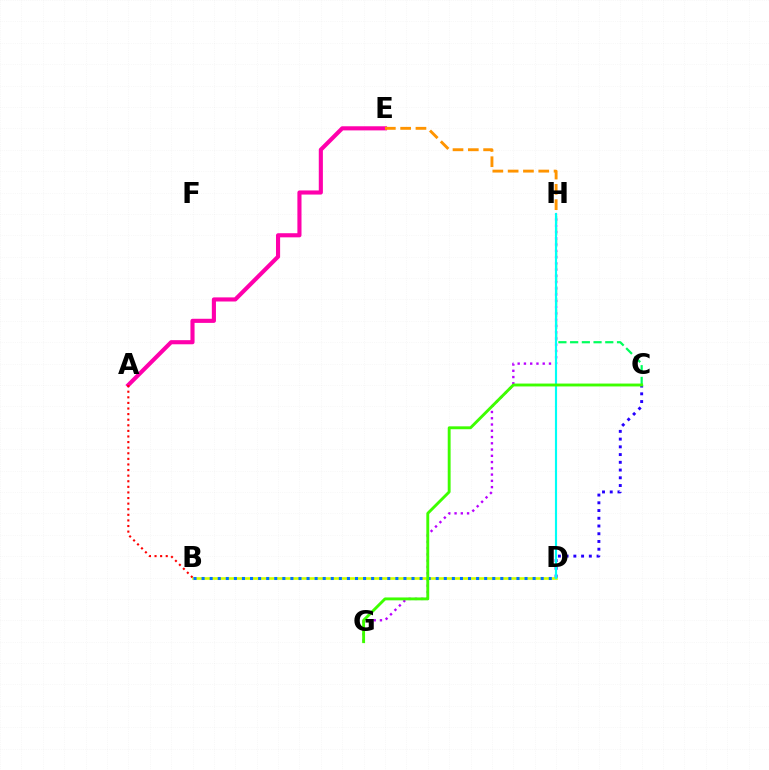{('C', 'H'): [{'color': '#00ff5c', 'line_style': 'dashed', 'thickness': 1.59}], ('G', 'H'): [{'color': '#b900ff', 'line_style': 'dotted', 'thickness': 1.7}], ('B', 'D'): [{'color': '#d1ff00', 'line_style': 'solid', 'thickness': 1.9}, {'color': '#0074ff', 'line_style': 'dotted', 'thickness': 2.19}], ('A', 'E'): [{'color': '#ff00ac', 'line_style': 'solid', 'thickness': 2.96}], ('E', 'H'): [{'color': '#ff9400', 'line_style': 'dashed', 'thickness': 2.08}], ('C', 'D'): [{'color': '#2500ff', 'line_style': 'dotted', 'thickness': 2.1}], ('D', 'H'): [{'color': '#00fff6', 'line_style': 'solid', 'thickness': 1.55}], ('A', 'B'): [{'color': '#ff0000', 'line_style': 'dotted', 'thickness': 1.52}], ('C', 'G'): [{'color': '#3dff00', 'line_style': 'solid', 'thickness': 2.07}]}